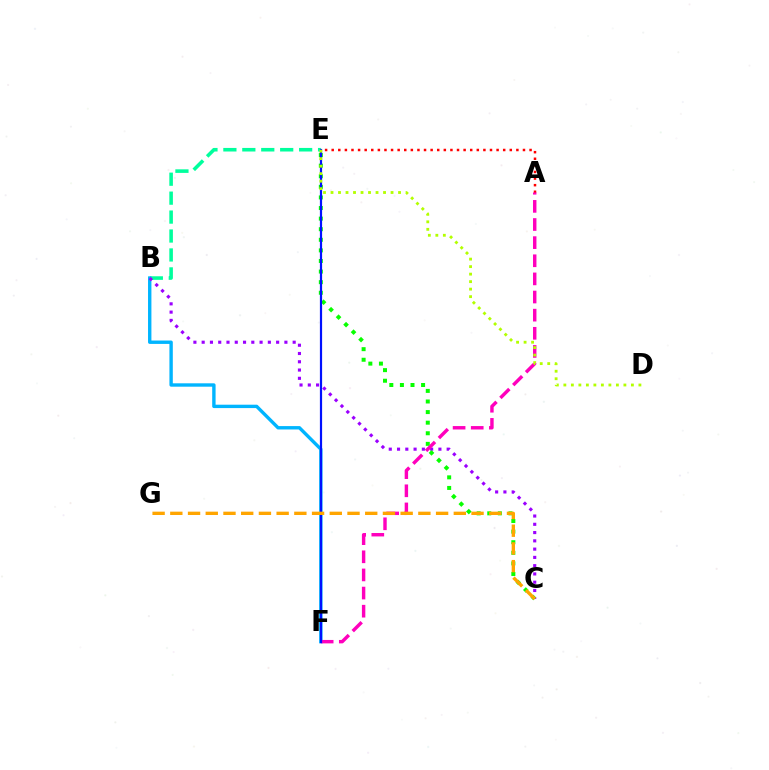{('B', 'E'): [{'color': '#00ff9d', 'line_style': 'dashed', 'thickness': 2.57}], ('B', 'F'): [{'color': '#00b5ff', 'line_style': 'solid', 'thickness': 2.44}], ('B', 'C'): [{'color': '#9b00ff', 'line_style': 'dotted', 'thickness': 2.25}], ('C', 'E'): [{'color': '#08ff00', 'line_style': 'dotted', 'thickness': 2.88}], ('A', 'E'): [{'color': '#ff0000', 'line_style': 'dotted', 'thickness': 1.79}], ('A', 'F'): [{'color': '#ff00bd', 'line_style': 'dashed', 'thickness': 2.46}], ('E', 'F'): [{'color': '#0010ff', 'line_style': 'solid', 'thickness': 1.59}], ('C', 'G'): [{'color': '#ffa500', 'line_style': 'dashed', 'thickness': 2.41}], ('D', 'E'): [{'color': '#b3ff00', 'line_style': 'dotted', 'thickness': 2.04}]}